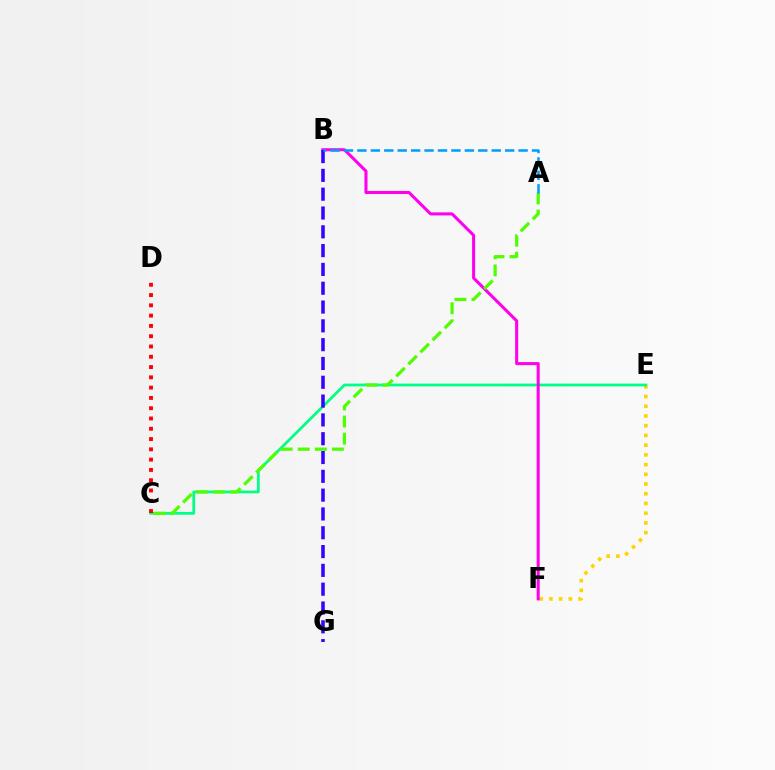{('E', 'F'): [{'color': '#ffd500', 'line_style': 'dotted', 'thickness': 2.64}], ('C', 'E'): [{'color': '#00ff86', 'line_style': 'solid', 'thickness': 1.99}], ('B', 'F'): [{'color': '#ff00ed', 'line_style': 'solid', 'thickness': 2.19}], ('B', 'G'): [{'color': '#3700ff', 'line_style': 'dashed', 'thickness': 2.56}], ('A', 'C'): [{'color': '#4fff00', 'line_style': 'dashed', 'thickness': 2.32}], ('A', 'B'): [{'color': '#009eff', 'line_style': 'dashed', 'thickness': 1.82}], ('C', 'D'): [{'color': '#ff0000', 'line_style': 'dotted', 'thickness': 2.79}]}